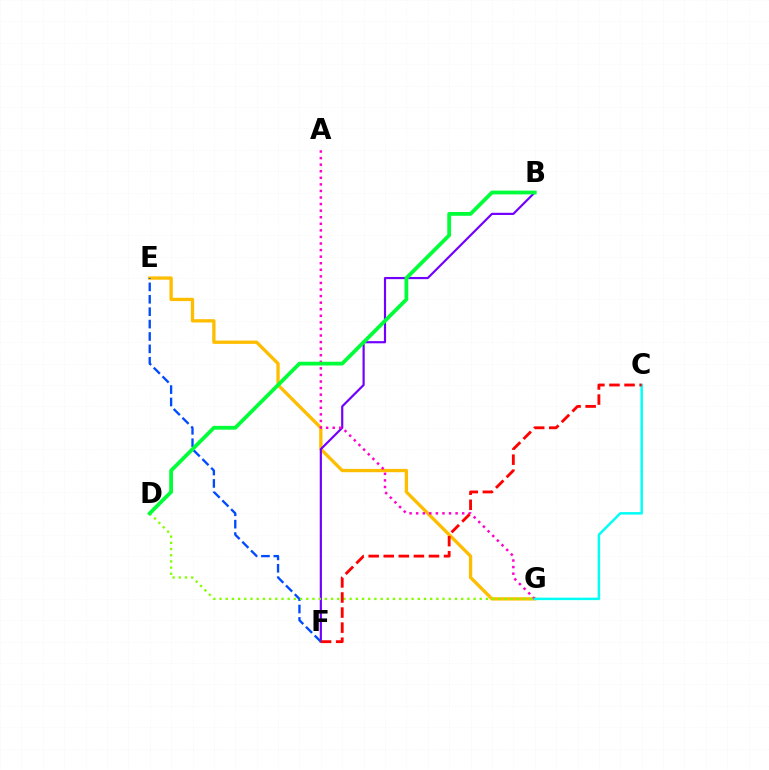{('E', 'G'): [{'color': '#ffbd00', 'line_style': 'solid', 'thickness': 2.38}], ('B', 'F'): [{'color': '#7200ff', 'line_style': 'solid', 'thickness': 1.57}], ('E', 'F'): [{'color': '#004bff', 'line_style': 'dashed', 'thickness': 1.68}], ('A', 'G'): [{'color': '#ff00cf', 'line_style': 'dotted', 'thickness': 1.79}], ('D', 'G'): [{'color': '#84ff00', 'line_style': 'dotted', 'thickness': 1.68}], ('C', 'G'): [{'color': '#00fff6', 'line_style': 'solid', 'thickness': 1.78}], ('B', 'D'): [{'color': '#00ff39', 'line_style': 'solid', 'thickness': 2.71}], ('C', 'F'): [{'color': '#ff0000', 'line_style': 'dashed', 'thickness': 2.05}]}